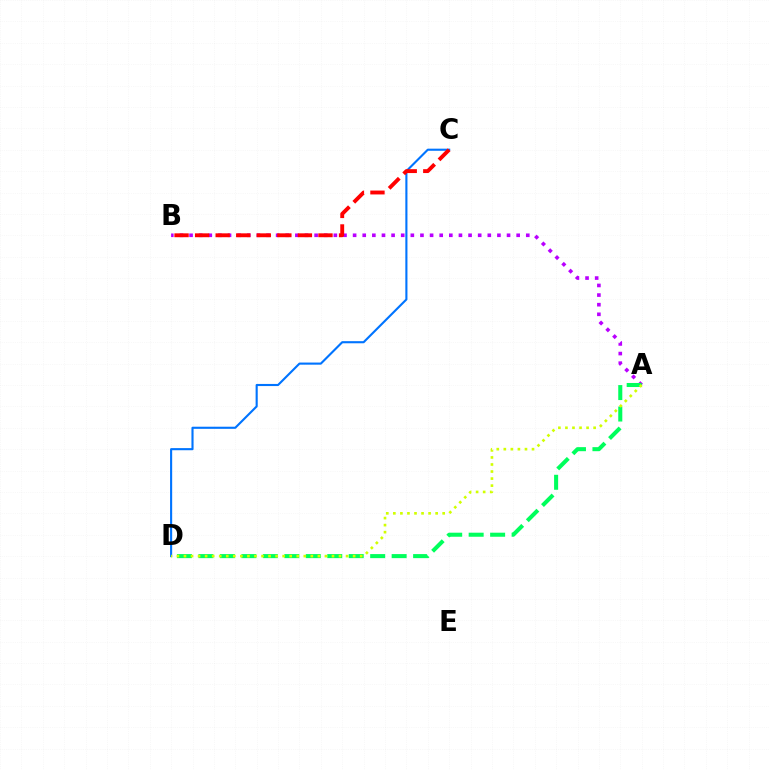{('C', 'D'): [{'color': '#0074ff', 'line_style': 'solid', 'thickness': 1.52}], ('A', 'B'): [{'color': '#b900ff', 'line_style': 'dotted', 'thickness': 2.61}], ('B', 'C'): [{'color': '#ff0000', 'line_style': 'dashed', 'thickness': 2.79}], ('A', 'D'): [{'color': '#00ff5c', 'line_style': 'dashed', 'thickness': 2.92}, {'color': '#d1ff00', 'line_style': 'dotted', 'thickness': 1.91}]}